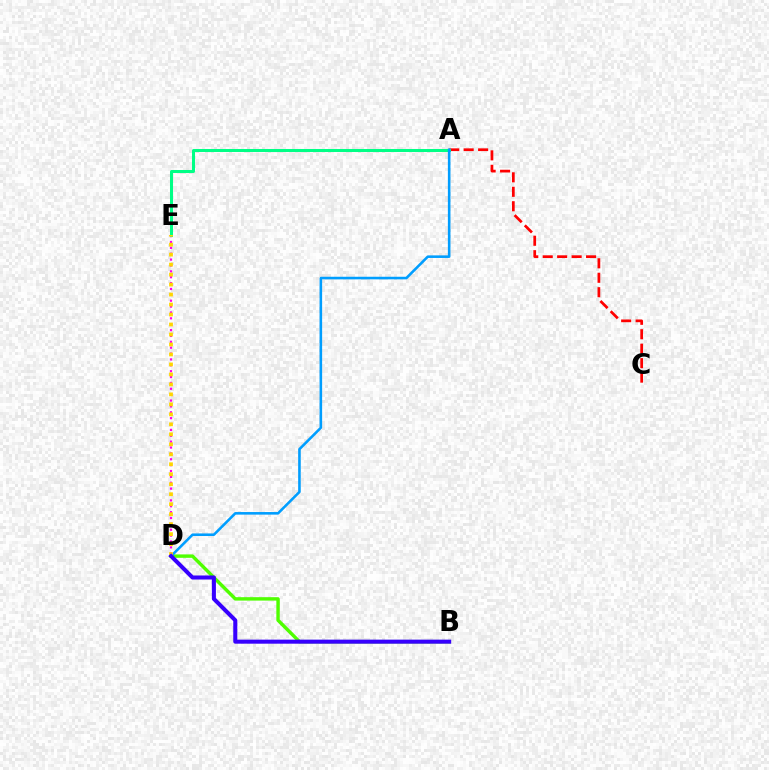{('D', 'E'): [{'color': '#ff00ed', 'line_style': 'dotted', 'thickness': 1.6}, {'color': '#ffd500', 'line_style': 'dotted', 'thickness': 2.71}], ('A', 'C'): [{'color': '#ff0000', 'line_style': 'dashed', 'thickness': 1.96}], ('A', 'E'): [{'color': '#00ff86', 'line_style': 'solid', 'thickness': 2.18}], ('B', 'D'): [{'color': '#4fff00', 'line_style': 'solid', 'thickness': 2.46}, {'color': '#3700ff', 'line_style': 'solid', 'thickness': 2.91}], ('A', 'D'): [{'color': '#009eff', 'line_style': 'solid', 'thickness': 1.86}]}